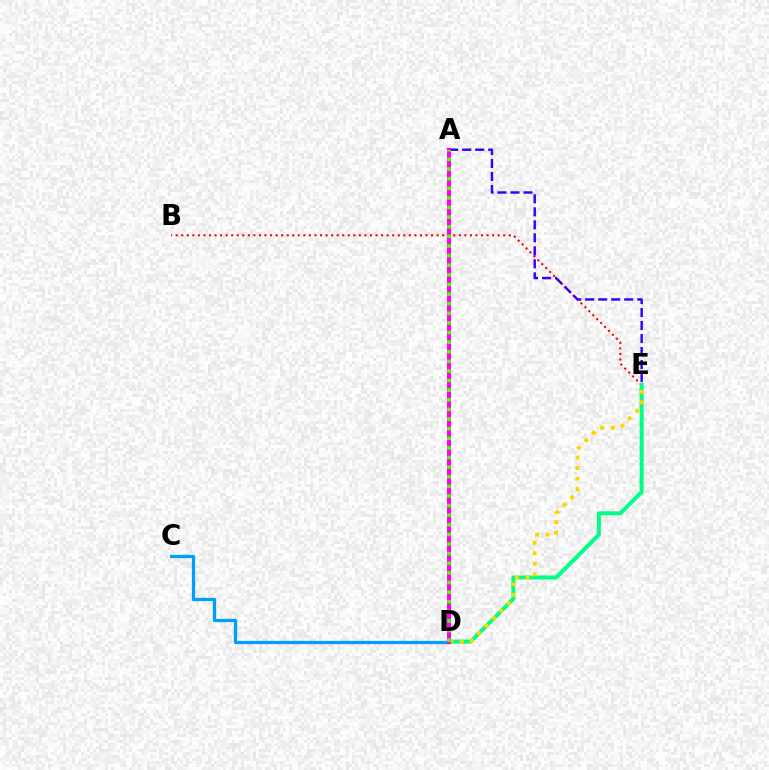{('B', 'E'): [{'color': '#ff0000', 'line_style': 'dotted', 'thickness': 1.51}], ('D', 'E'): [{'color': '#00ff86', 'line_style': 'solid', 'thickness': 2.88}, {'color': '#ffd500', 'line_style': 'dotted', 'thickness': 2.85}], ('A', 'E'): [{'color': '#3700ff', 'line_style': 'dashed', 'thickness': 1.77}], ('C', 'D'): [{'color': '#009eff', 'line_style': 'solid', 'thickness': 2.34}], ('A', 'D'): [{'color': '#ff00ed', 'line_style': 'solid', 'thickness': 2.97}, {'color': '#4fff00', 'line_style': 'dotted', 'thickness': 2.61}]}